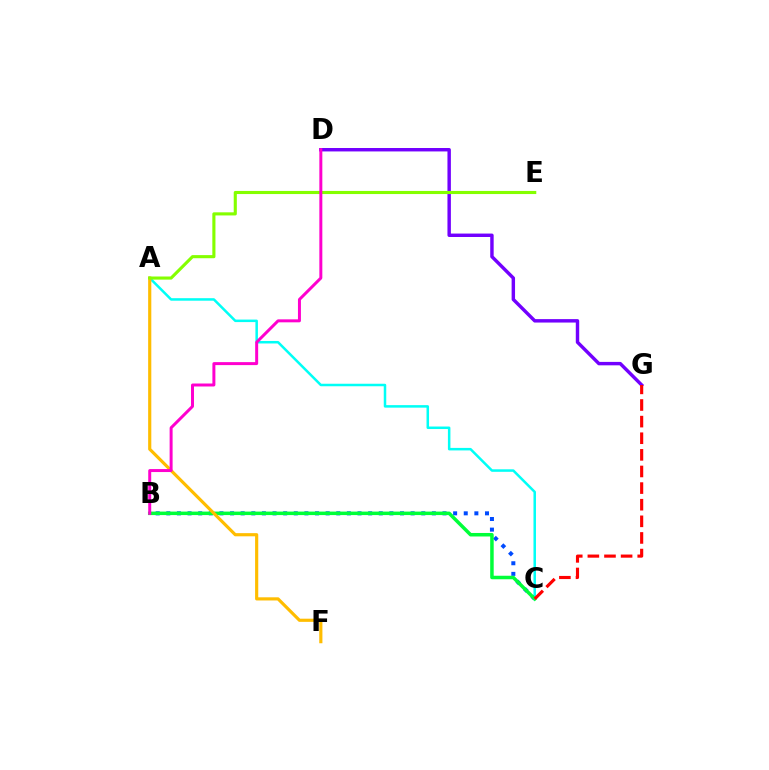{('B', 'C'): [{'color': '#004bff', 'line_style': 'dotted', 'thickness': 2.89}, {'color': '#00ff39', 'line_style': 'solid', 'thickness': 2.52}], ('A', 'C'): [{'color': '#00fff6', 'line_style': 'solid', 'thickness': 1.81}], ('D', 'G'): [{'color': '#7200ff', 'line_style': 'solid', 'thickness': 2.47}], ('A', 'F'): [{'color': '#ffbd00', 'line_style': 'solid', 'thickness': 2.28}], ('A', 'E'): [{'color': '#84ff00', 'line_style': 'solid', 'thickness': 2.24}], ('C', 'G'): [{'color': '#ff0000', 'line_style': 'dashed', 'thickness': 2.26}], ('B', 'D'): [{'color': '#ff00cf', 'line_style': 'solid', 'thickness': 2.15}]}